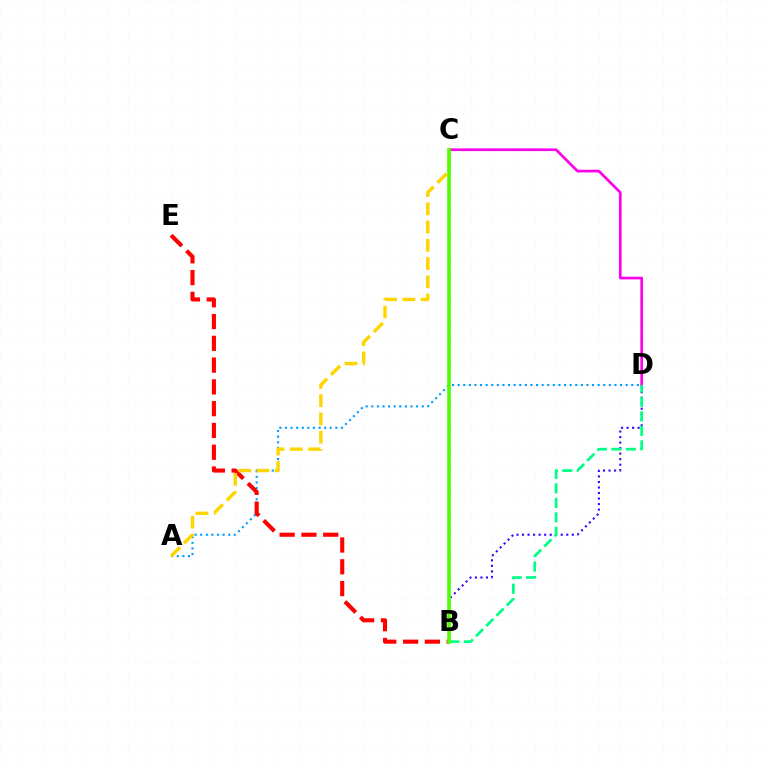{('B', 'D'): [{'color': '#3700ff', 'line_style': 'dotted', 'thickness': 1.5}, {'color': '#00ff86', 'line_style': 'dashed', 'thickness': 1.97}], ('A', 'D'): [{'color': '#009eff', 'line_style': 'dotted', 'thickness': 1.52}], ('C', 'D'): [{'color': '#ff00ed', 'line_style': 'solid', 'thickness': 1.93}], ('B', 'E'): [{'color': '#ff0000', 'line_style': 'dashed', 'thickness': 2.96}], ('A', 'C'): [{'color': '#ffd500', 'line_style': 'dashed', 'thickness': 2.48}], ('B', 'C'): [{'color': '#4fff00', 'line_style': 'solid', 'thickness': 2.6}]}